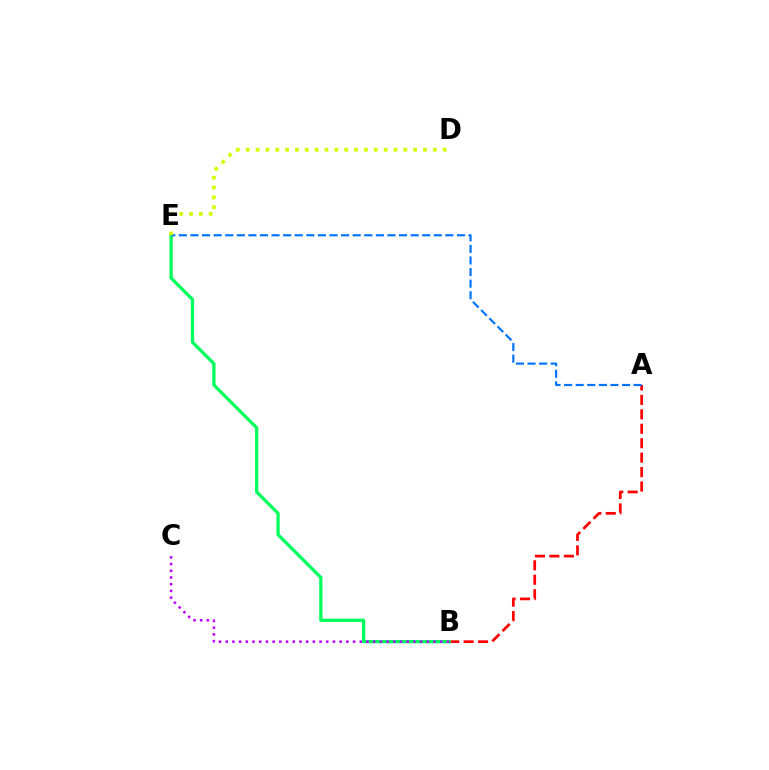{('A', 'B'): [{'color': '#ff0000', 'line_style': 'dashed', 'thickness': 1.96}], ('B', 'E'): [{'color': '#00ff5c', 'line_style': 'solid', 'thickness': 2.35}], ('B', 'C'): [{'color': '#b900ff', 'line_style': 'dotted', 'thickness': 1.82}], ('A', 'E'): [{'color': '#0074ff', 'line_style': 'dashed', 'thickness': 1.57}], ('D', 'E'): [{'color': '#d1ff00', 'line_style': 'dotted', 'thickness': 2.68}]}